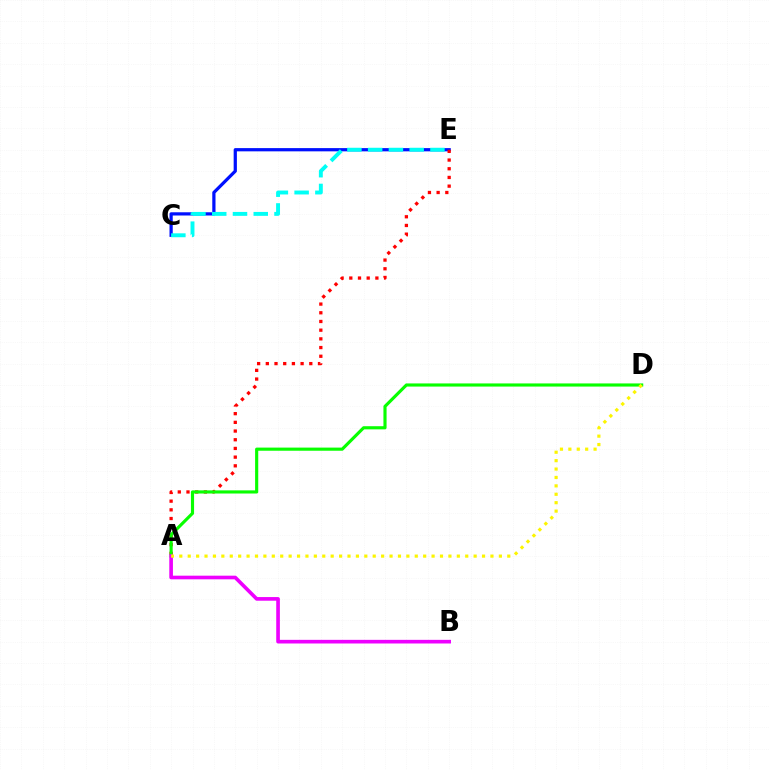{('C', 'E'): [{'color': '#0010ff', 'line_style': 'solid', 'thickness': 2.33}, {'color': '#00fff6', 'line_style': 'dashed', 'thickness': 2.82}], ('A', 'E'): [{'color': '#ff0000', 'line_style': 'dotted', 'thickness': 2.36}], ('A', 'D'): [{'color': '#08ff00', 'line_style': 'solid', 'thickness': 2.26}, {'color': '#fcf500', 'line_style': 'dotted', 'thickness': 2.28}], ('A', 'B'): [{'color': '#ee00ff', 'line_style': 'solid', 'thickness': 2.62}]}